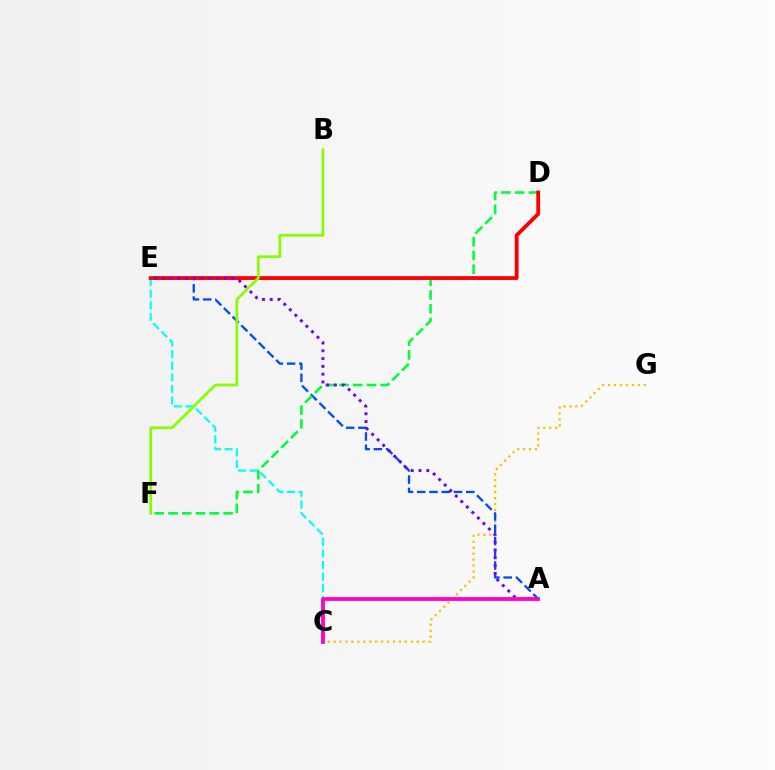{('C', 'E'): [{'color': '#00fff6', 'line_style': 'dashed', 'thickness': 1.57}], ('C', 'G'): [{'color': '#ffbd00', 'line_style': 'dotted', 'thickness': 1.61}], ('A', 'E'): [{'color': '#004bff', 'line_style': 'dashed', 'thickness': 1.67}, {'color': '#7200ff', 'line_style': 'dotted', 'thickness': 2.12}], ('D', 'F'): [{'color': '#00ff39', 'line_style': 'dashed', 'thickness': 1.87}], ('D', 'E'): [{'color': '#ff0000', 'line_style': 'solid', 'thickness': 2.74}], ('B', 'F'): [{'color': '#84ff00', 'line_style': 'solid', 'thickness': 1.95}], ('A', 'C'): [{'color': '#ff00cf', 'line_style': 'solid', 'thickness': 2.75}]}